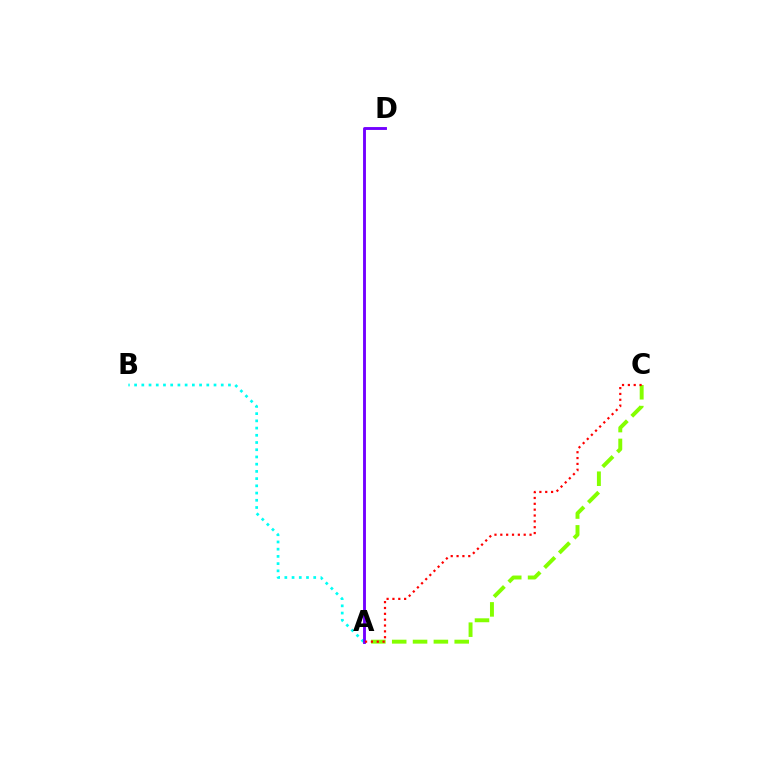{('A', 'C'): [{'color': '#84ff00', 'line_style': 'dashed', 'thickness': 2.83}, {'color': '#ff0000', 'line_style': 'dotted', 'thickness': 1.59}], ('A', 'B'): [{'color': '#00fff6', 'line_style': 'dotted', 'thickness': 1.96}], ('A', 'D'): [{'color': '#7200ff', 'line_style': 'solid', 'thickness': 2.07}]}